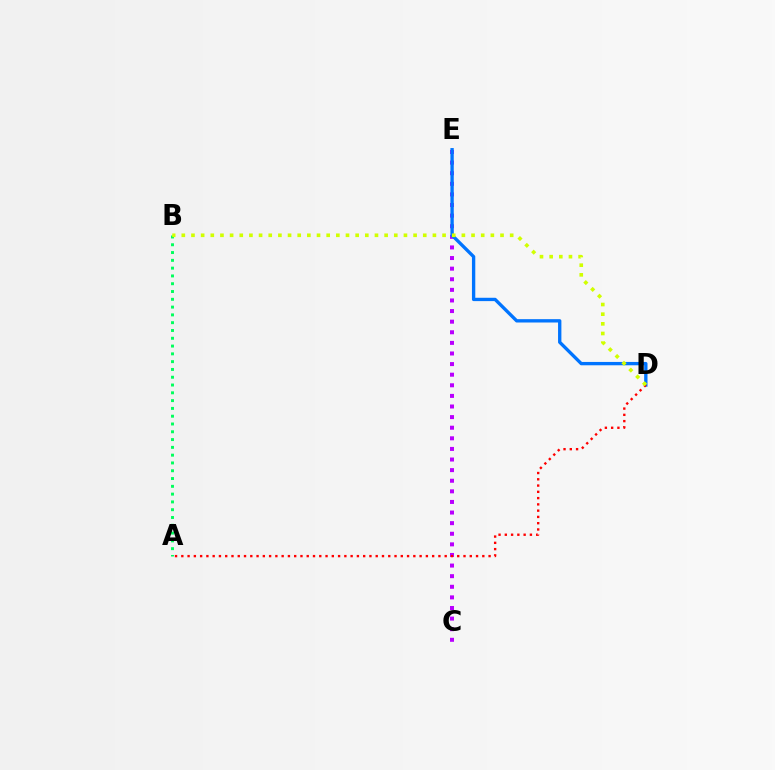{('A', 'B'): [{'color': '#00ff5c', 'line_style': 'dotted', 'thickness': 2.12}], ('C', 'E'): [{'color': '#b900ff', 'line_style': 'dotted', 'thickness': 2.88}], ('D', 'E'): [{'color': '#0074ff', 'line_style': 'solid', 'thickness': 2.4}], ('A', 'D'): [{'color': '#ff0000', 'line_style': 'dotted', 'thickness': 1.7}], ('B', 'D'): [{'color': '#d1ff00', 'line_style': 'dotted', 'thickness': 2.62}]}